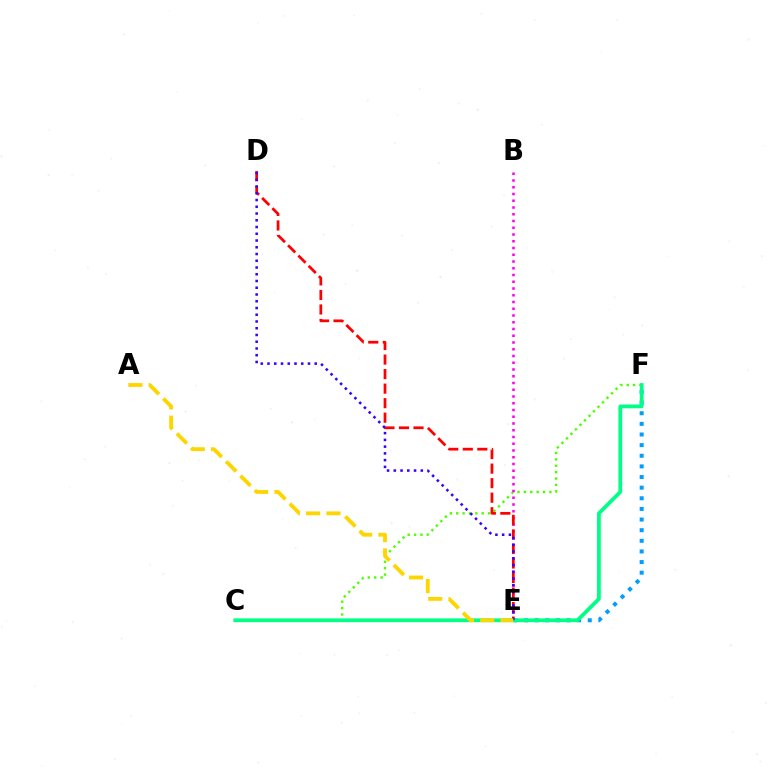{('C', 'F'): [{'color': '#4fff00', 'line_style': 'dotted', 'thickness': 1.73}, {'color': '#00ff86', 'line_style': 'solid', 'thickness': 2.71}], ('B', 'E'): [{'color': '#ff00ed', 'line_style': 'dotted', 'thickness': 1.83}], ('D', 'E'): [{'color': '#ff0000', 'line_style': 'dashed', 'thickness': 1.97}, {'color': '#3700ff', 'line_style': 'dotted', 'thickness': 1.83}], ('E', 'F'): [{'color': '#009eff', 'line_style': 'dotted', 'thickness': 2.89}], ('A', 'E'): [{'color': '#ffd500', 'line_style': 'dashed', 'thickness': 2.76}]}